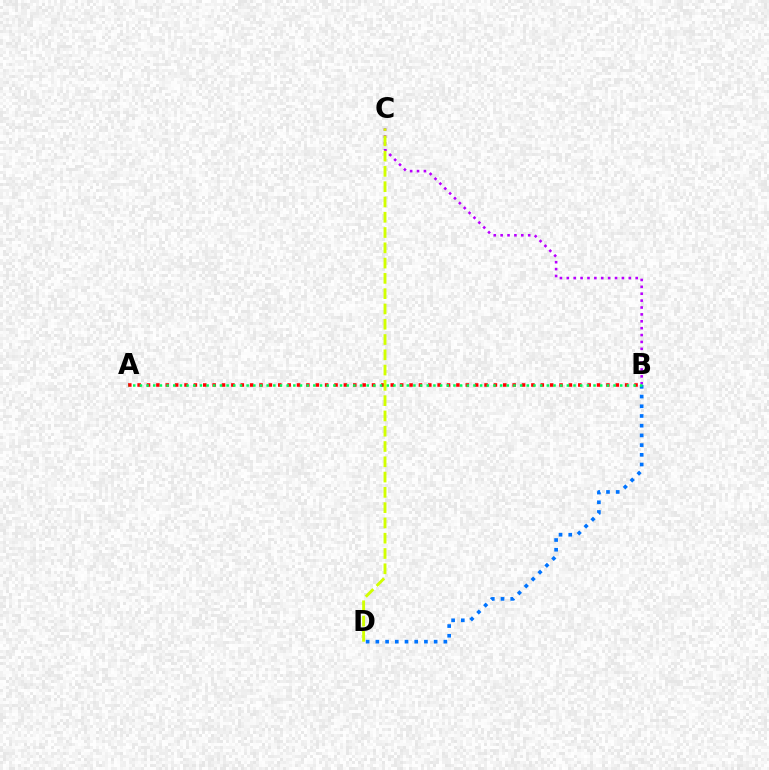{('B', 'C'): [{'color': '#b900ff', 'line_style': 'dotted', 'thickness': 1.87}], ('B', 'D'): [{'color': '#0074ff', 'line_style': 'dotted', 'thickness': 2.64}], ('A', 'B'): [{'color': '#ff0000', 'line_style': 'dotted', 'thickness': 2.55}, {'color': '#00ff5c', 'line_style': 'dotted', 'thickness': 1.81}], ('C', 'D'): [{'color': '#d1ff00', 'line_style': 'dashed', 'thickness': 2.08}]}